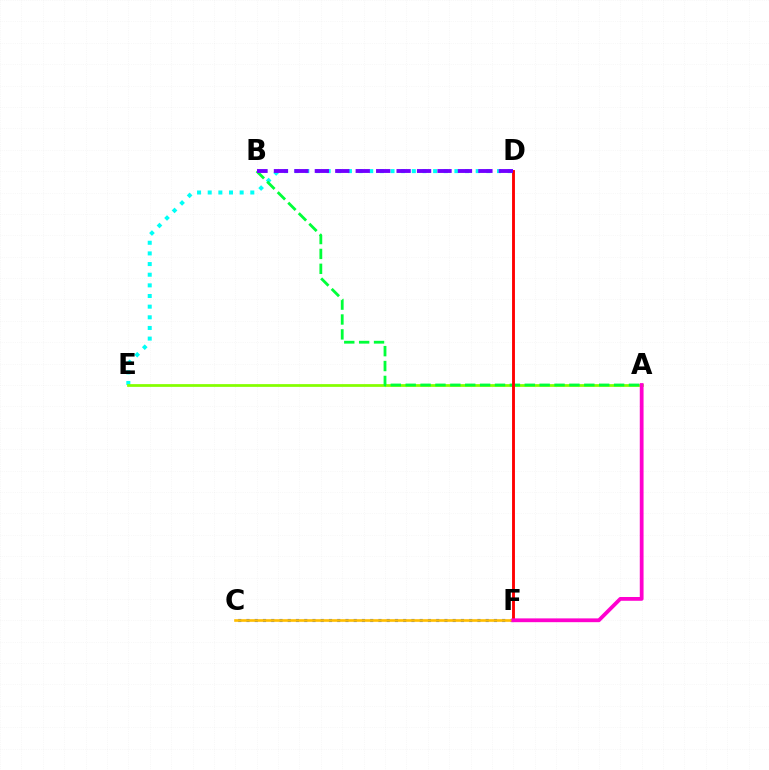{('D', 'E'): [{'color': '#00fff6', 'line_style': 'dotted', 'thickness': 2.89}], ('A', 'E'): [{'color': '#84ff00', 'line_style': 'solid', 'thickness': 1.98}], ('C', 'F'): [{'color': '#004bff', 'line_style': 'dotted', 'thickness': 2.24}, {'color': '#ffbd00', 'line_style': 'solid', 'thickness': 1.9}], ('A', 'B'): [{'color': '#00ff39', 'line_style': 'dashed', 'thickness': 2.02}], ('D', 'F'): [{'color': '#ff0000', 'line_style': 'solid', 'thickness': 2.07}], ('A', 'F'): [{'color': '#ff00cf', 'line_style': 'solid', 'thickness': 2.73}], ('B', 'D'): [{'color': '#7200ff', 'line_style': 'dashed', 'thickness': 2.78}]}